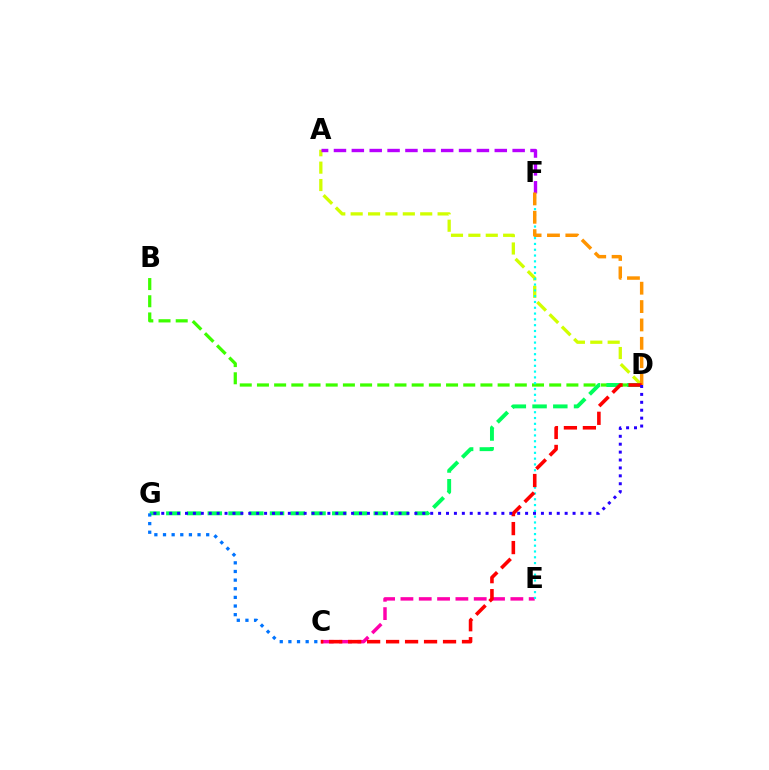{('A', 'D'): [{'color': '#d1ff00', 'line_style': 'dashed', 'thickness': 2.36}], ('B', 'D'): [{'color': '#3dff00', 'line_style': 'dashed', 'thickness': 2.34}], ('C', 'E'): [{'color': '#ff00ac', 'line_style': 'dashed', 'thickness': 2.49}], ('E', 'F'): [{'color': '#00fff6', 'line_style': 'dotted', 'thickness': 1.58}], ('A', 'F'): [{'color': '#b900ff', 'line_style': 'dashed', 'thickness': 2.43}], ('D', 'G'): [{'color': '#00ff5c', 'line_style': 'dashed', 'thickness': 2.82}, {'color': '#2500ff', 'line_style': 'dotted', 'thickness': 2.15}], ('C', 'G'): [{'color': '#0074ff', 'line_style': 'dotted', 'thickness': 2.35}], ('D', 'F'): [{'color': '#ff9400', 'line_style': 'dashed', 'thickness': 2.5}], ('C', 'D'): [{'color': '#ff0000', 'line_style': 'dashed', 'thickness': 2.58}]}